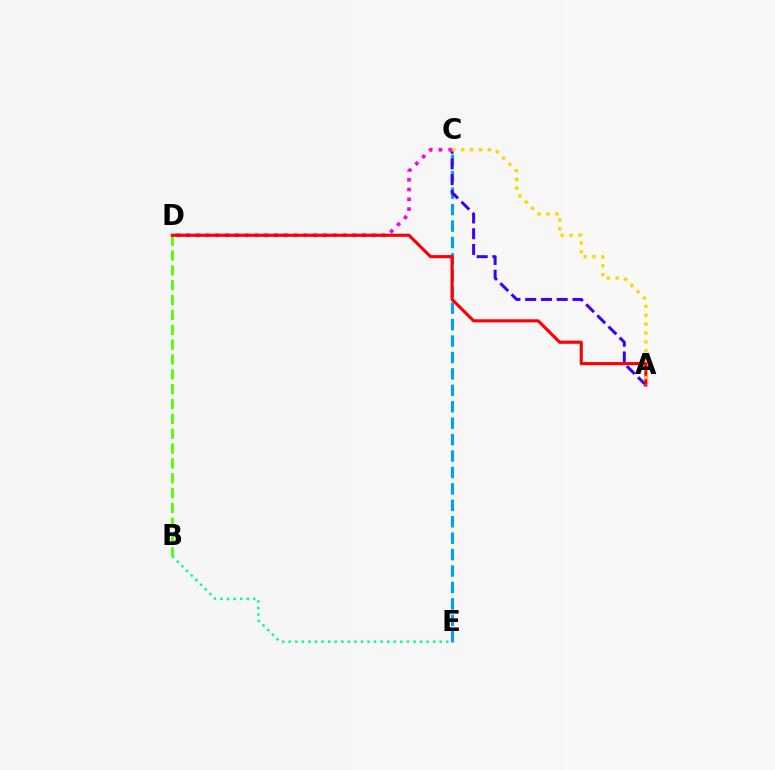{('B', 'D'): [{'color': '#4fff00', 'line_style': 'dashed', 'thickness': 2.02}], ('C', 'E'): [{'color': '#009eff', 'line_style': 'dashed', 'thickness': 2.23}], ('B', 'E'): [{'color': '#00ff86', 'line_style': 'dotted', 'thickness': 1.78}], ('A', 'C'): [{'color': '#3700ff', 'line_style': 'dashed', 'thickness': 2.14}, {'color': '#ffd500', 'line_style': 'dotted', 'thickness': 2.41}], ('C', 'D'): [{'color': '#ff00ed', 'line_style': 'dotted', 'thickness': 2.66}], ('A', 'D'): [{'color': '#ff0000', 'line_style': 'solid', 'thickness': 2.25}]}